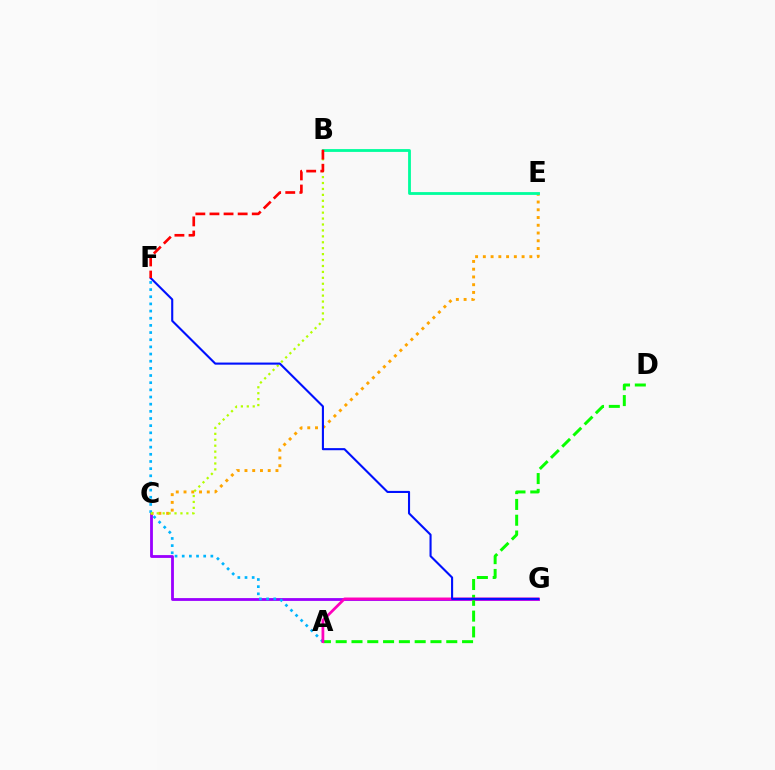{('C', 'G'): [{'color': '#9b00ff', 'line_style': 'solid', 'thickness': 2.02}], ('C', 'E'): [{'color': '#ffa500', 'line_style': 'dotted', 'thickness': 2.11}], ('A', 'F'): [{'color': '#00b5ff', 'line_style': 'dotted', 'thickness': 1.95}], ('B', 'C'): [{'color': '#b3ff00', 'line_style': 'dotted', 'thickness': 1.61}], ('A', 'D'): [{'color': '#08ff00', 'line_style': 'dashed', 'thickness': 2.15}], ('B', 'E'): [{'color': '#00ff9d', 'line_style': 'solid', 'thickness': 2.02}], ('A', 'G'): [{'color': '#ff00bd', 'line_style': 'solid', 'thickness': 1.97}], ('F', 'G'): [{'color': '#0010ff', 'line_style': 'solid', 'thickness': 1.51}], ('B', 'F'): [{'color': '#ff0000', 'line_style': 'dashed', 'thickness': 1.92}]}